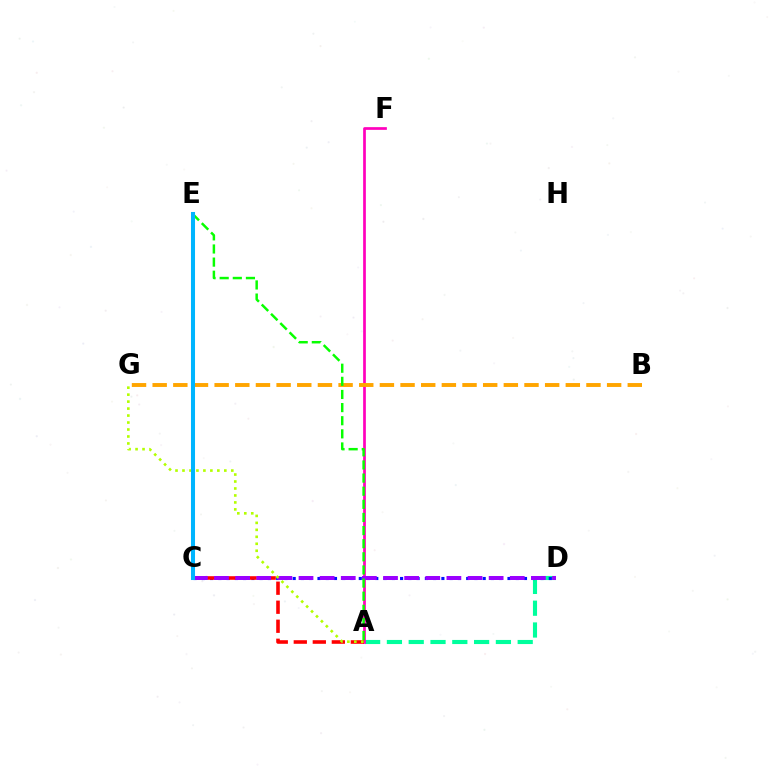{('A', 'D'): [{'color': '#00ff9d', 'line_style': 'dashed', 'thickness': 2.96}], ('A', 'F'): [{'color': '#ff00bd', 'line_style': 'solid', 'thickness': 1.95}], ('B', 'G'): [{'color': '#ffa500', 'line_style': 'dashed', 'thickness': 2.81}], ('C', 'D'): [{'color': '#0010ff', 'line_style': 'dotted', 'thickness': 2.24}, {'color': '#9b00ff', 'line_style': 'dashed', 'thickness': 2.87}], ('A', 'C'): [{'color': '#ff0000', 'line_style': 'dashed', 'thickness': 2.58}], ('A', 'G'): [{'color': '#b3ff00', 'line_style': 'dotted', 'thickness': 1.89}], ('A', 'E'): [{'color': '#08ff00', 'line_style': 'dashed', 'thickness': 1.78}], ('C', 'E'): [{'color': '#00b5ff', 'line_style': 'solid', 'thickness': 2.91}]}